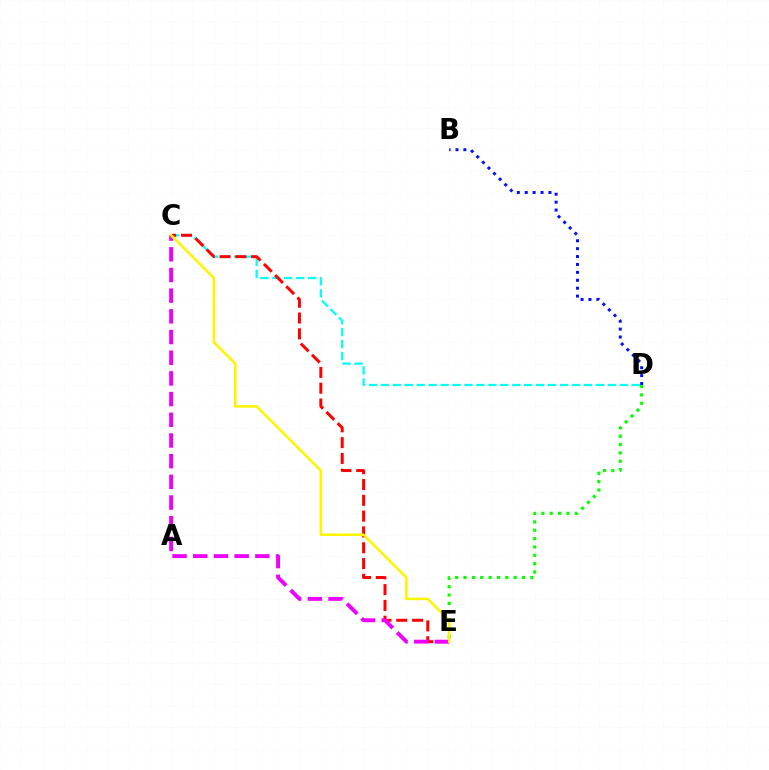{('C', 'D'): [{'color': '#00fff6', 'line_style': 'dashed', 'thickness': 1.62}], ('C', 'E'): [{'color': '#ff0000', 'line_style': 'dashed', 'thickness': 2.15}, {'color': '#ee00ff', 'line_style': 'dashed', 'thickness': 2.81}, {'color': '#fcf500', 'line_style': 'solid', 'thickness': 1.83}], ('D', 'E'): [{'color': '#08ff00', 'line_style': 'dotted', 'thickness': 2.27}], ('B', 'D'): [{'color': '#0010ff', 'line_style': 'dotted', 'thickness': 2.15}]}